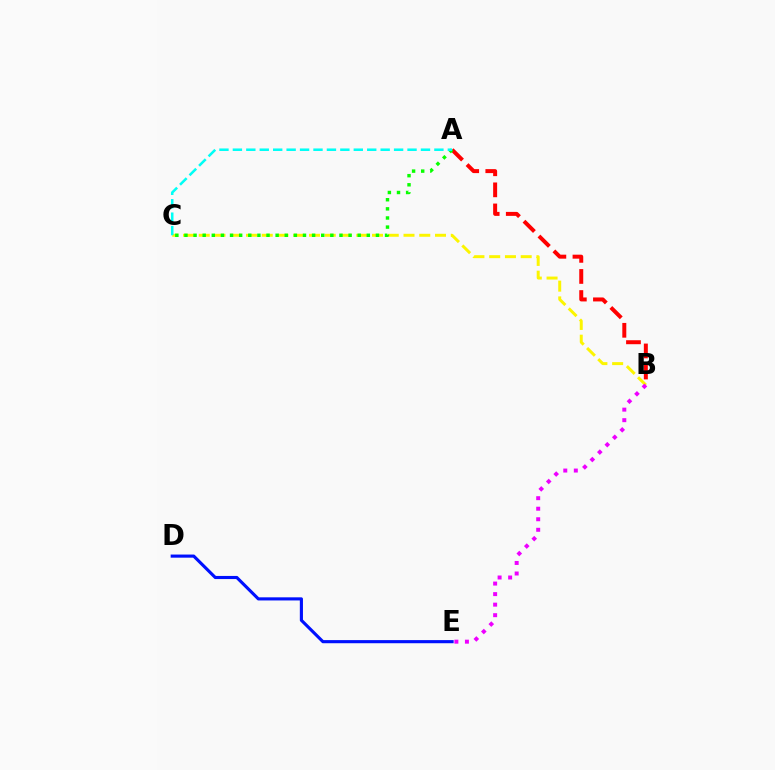{('D', 'E'): [{'color': '#0010ff', 'line_style': 'solid', 'thickness': 2.25}], ('A', 'B'): [{'color': '#ff0000', 'line_style': 'dashed', 'thickness': 2.86}], ('B', 'C'): [{'color': '#fcf500', 'line_style': 'dashed', 'thickness': 2.14}], ('A', 'C'): [{'color': '#08ff00', 'line_style': 'dotted', 'thickness': 2.48}, {'color': '#00fff6', 'line_style': 'dashed', 'thickness': 1.82}], ('B', 'E'): [{'color': '#ee00ff', 'line_style': 'dotted', 'thickness': 2.86}]}